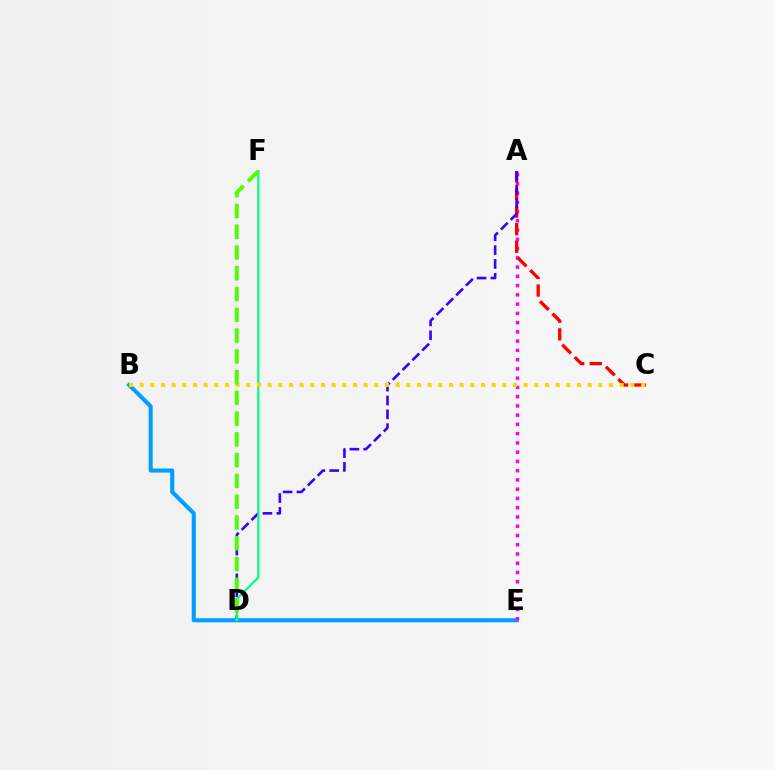{('B', 'E'): [{'color': '#009eff', 'line_style': 'solid', 'thickness': 2.93}], ('A', 'E'): [{'color': '#ff00ed', 'line_style': 'dotted', 'thickness': 2.51}], ('A', 'C'): [{'color': '#ff0000', 'line_style': 'dashed', 'thickness': 2.39}], ('A', 'D'): [{'color': '#3700ff', 'line_style': 'dashed', 'thickness': 1.88}], ('D', 'F'): [{'color': '#00ff86', 'line_style': 'solid', 'thickness': 1.58}, {'color': '#4fff00', 'line_style': 'dashed', 'thickness': 2.82}], ('B', 'C'): [{'color': '#ffd500', 'line_style': 'dotted', 'thickness': 2.9}]}